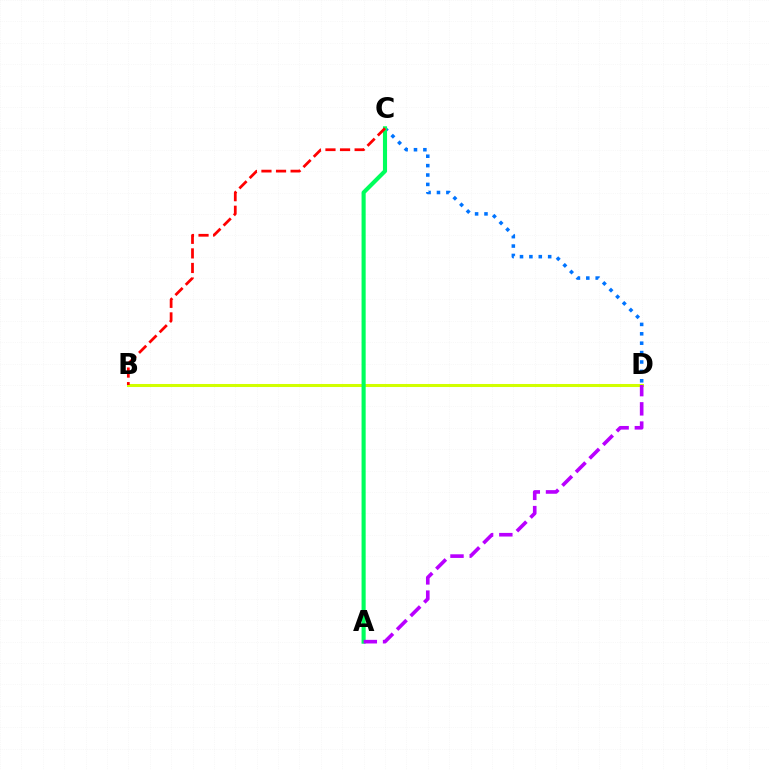{('B', 'D'): [{'color': '#d1ff00', 'line_style': 'solid', 'thickness': 2.19}], ('C', 'D'): [{'color': '#0074ff', 'line_style': 'dotted', 'thickness': 2.55}], ('A', 'C'): [{'color': '#00ff5c', 'line_style': 'solid', 'thickness': 2.96}], ('A', 'D'): [{'color': '#b900ff', 'line_style': 'dashed', 'thickness': 2.61}], ('B', 'C'): [{'color': '#ff0000', 'line_style': 'dashed', 'thickness': 1.98}]}